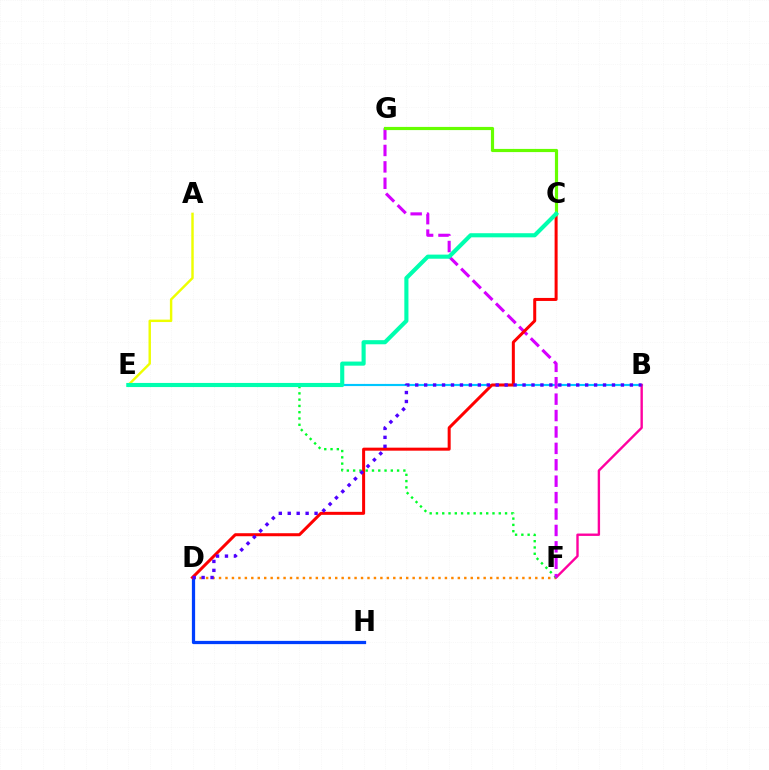{('D', 'F'): [{'color': '#ff8800', 'line_style': 'dotted', 'thickness': 1.75}], ('B', 'E'): [{'color': '#00c7ff', 'line_style': 'solid', 'thickness': 1.55}], ('D', 'H'): [{'color': '#003fff', 'line_style': 'solid', 'thickness': 2.33}], ('B', 'F'): [{'color': '#ff00a0', 'line_style': 'solid', 'thickness': 1.72}], ('E', 'F'): [{'color': '#00ff27', 'line_style': 'dotted', 'thickness': 1.71}], ('F', 'G'): [{'color': '#d600ff', 'line_style': 'dashed', 'thickness': 2.23}], ('C', 'D'): [{'color': '#ff0000', 'line_style': 'solid', 'thickness': 2.17}], ('B', 'D'): [{'color': '#4f00ff', 'line_style': 'dotted', 'thickness': 2.43}], ('A', 'E'): [{'color': '#eeff00', 'line_style': 'solid', 'thickness': 1.75}], ('C', 'G'): [{'color': '#66ff00', 'line_style': 'solid', 'thickness': 2.28}], ('C', 'E'): [{'color': '#00ffaf', 'line_style': 'solid', 'thickness': 2.96}]}